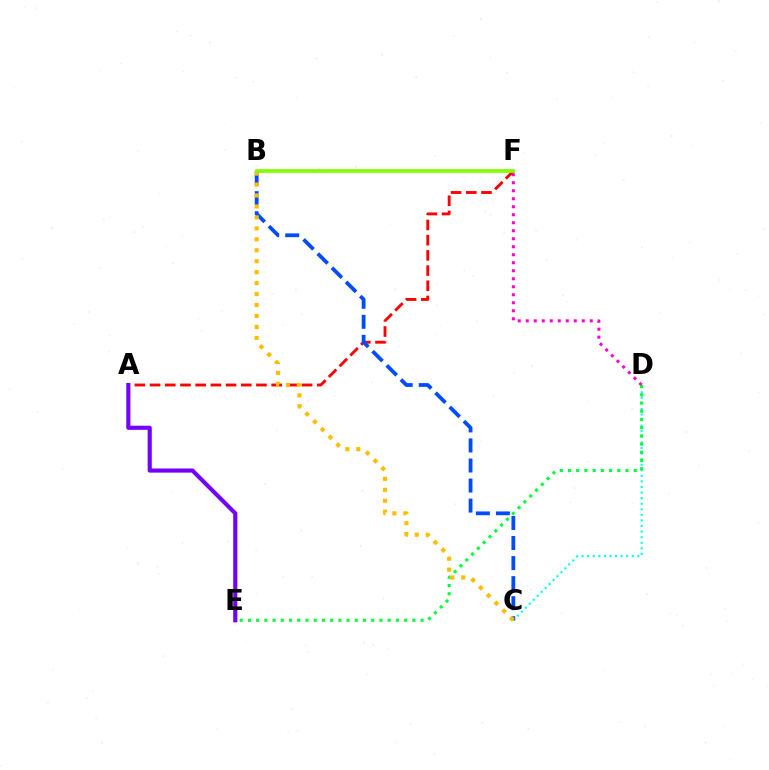{('C', 'D'): [{'color': '#00fff6', 'line_style': 'dotted', 'thickness': 1.51}], ('D', 'F'): [{'color': '#ff00cf', 'line_style': 'dotted', 'thickness': 2.17}], ('D', 'E'): [{'color': '#00ff39', 'line_style': 'dotted', 'thickness': 2.23}], ('A', 'F'): [{'color': '#ff0000', 'line_style': 'dashed', 'thickness': 2.06}], ('B', 'C'): [{'color': '#004bff', 'line_style': 'dashed', 'thickness': 2.72}, {'color': '#ffbd00', 'line_style': 'dotted', 'thickness': 2.98}], ('A', 'E'): [{'color': '#7200ff', 'line_style': 'solid', 'thickness': 2.96}], ('B', 'F'): [{'color': '#84ff00', 'line_style': 'solid', 'thickness': 2.68}]}